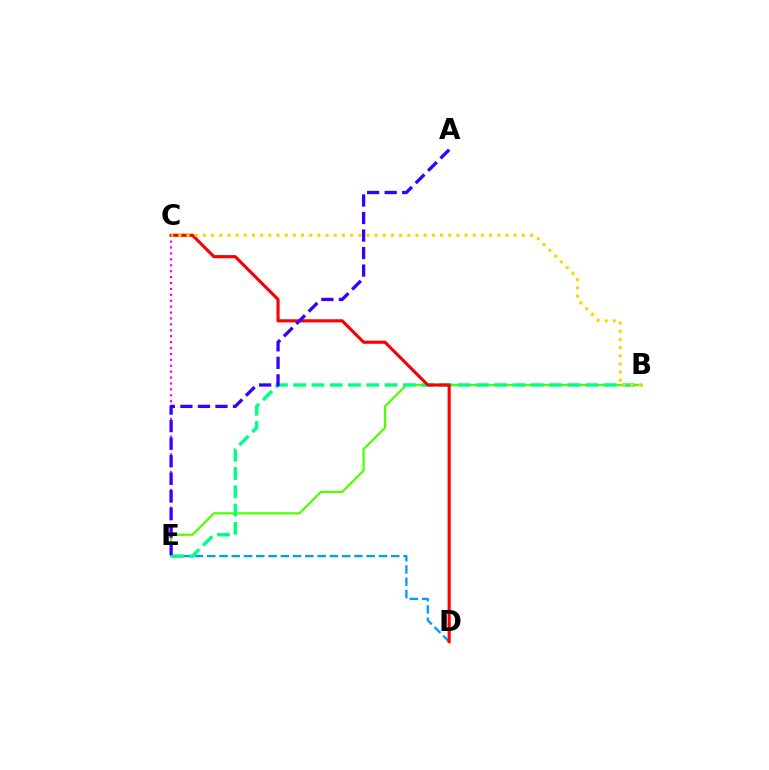{('B', 'E'): [{'color': '#4fff00', 'line_style': 'solid', 'thickness': 1.6}, {'color': '#00ff86', 'line_style': 'dashed', 'thickness': 2.48}], ('C', 'E'): [{'color': '#ff00ed', 'line_style': 'dotted', 'thickness': 1.61}], ('D', 'E'): [{'color': '#009eff', 'line_style': 'dashed', 'thickness': 1.67}], ('C', 'D'): [{'color': '#ff0000', 'line_style': 'solid', 'thickness': 2.25}], ('A', 'E'): [{'color': '#3700ff', 'line_style': 'dashed', 'thickness': 2.38}], ('B', 'C'): [{'color': '#ffd500', 'line_style': 'dotted', 'thickness': 2.22}]}